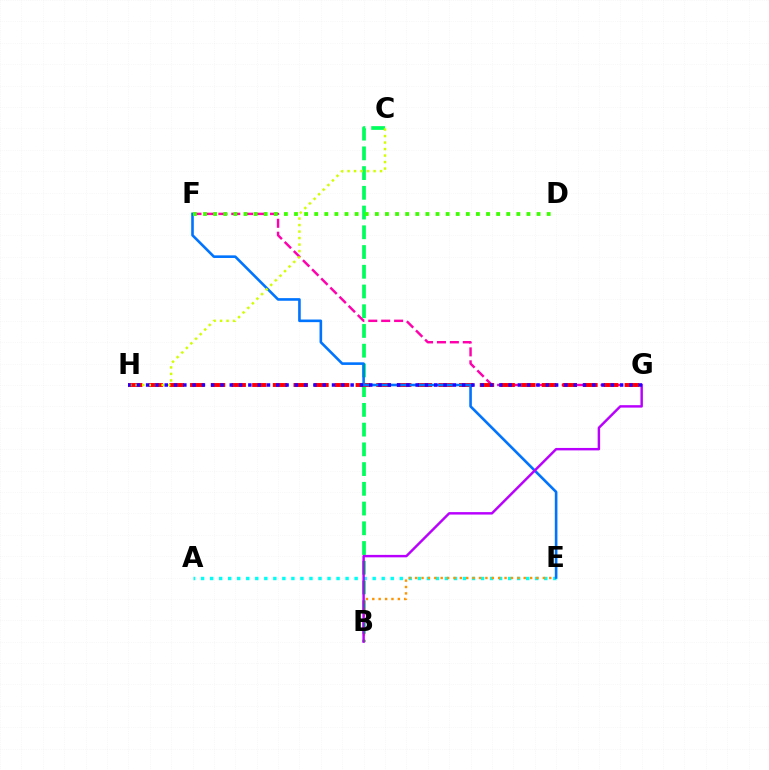{('F', 'G'): [{'color': '#ff00ac', 'line_style': 'dashed', 'thickness': 1.76}], ('A', 'E'): [{'color': '#00fff6', 'line_style': 'dotted', 'thickness': 2.45}], ('B', 'C'): [{'color': '#00ff5c', 'line_style': 'dashed', 'thickness': 2.68}], ('B', 'E'): [{'color': '#ff9400', 'line_style': 'dotted', 'thickness': 1.74}], ('G', 'H'): [{'color': '#ff0000', 'line_style': 'dashed', 'thickness': 2.81}, {'color': '#2500ff', 'line_style': 'dotted', 'thickness': 2.53}], ('E', 'F'): [{'color': '#0074ff', 'line_style': 'solid', 'thickness': 1.88}], ('D', 'F'): [{'color': '#3dff00', 'line_style': 'dotted', 'thickness': 2.75}], ('C', 'H'): [{'color': '#d1ff00', 'line_style': 'dotted', 'thickness': 1.77}], ('B', 'G'): [{'color': '#b900ff', 'line_style': 'solid', 'thickness': 1.76}]}